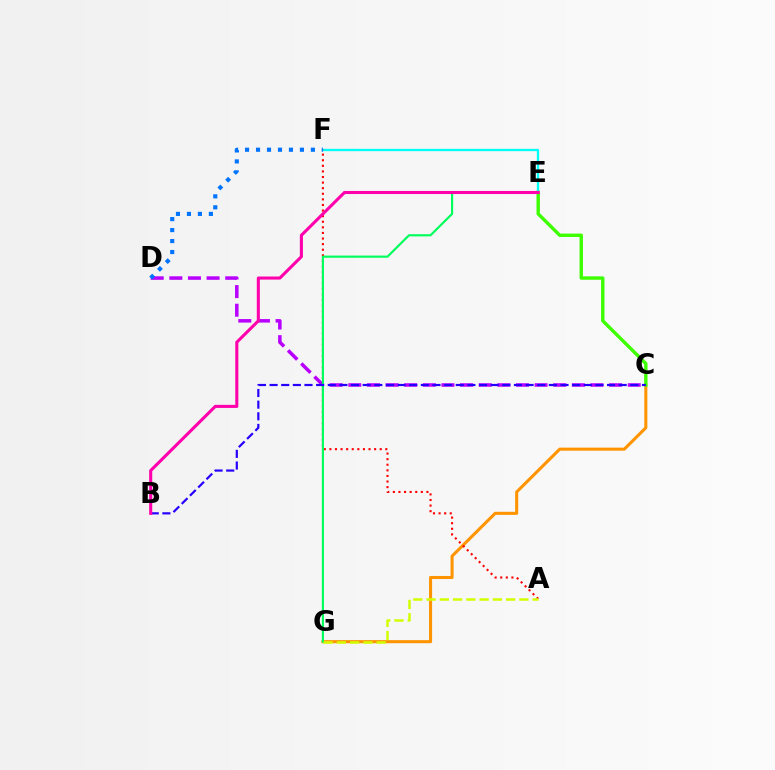{('E', 'F'): [{'color': '#00fff6', 'line_style': 'solid', 'thickness': 1.69}], ('C', 'D'): [{'color': '#b900ff', 'line_style': 'dashed', 'thickness': 2.53}], ('C', 'G'): [{'color': '#ff9400', 'line_style': 'solid', 'thickness': 2.21}], ('A', 'F'): [{'color': '#ff0000', 'line_style': 'dotted', 'thickness': 1.52}], ('C', 'E'): [{'color': '#3dff00', 'line_style': 'solid', 'thickness': 2.44}], ('E', 'G'): [{'color': '#00ff5c', 'line_style': 'solid', 'thickness': 1.57}], ('A', 'G'): [{'color': '#d1ff00', 'line_style': 'dashed', 'thickness': 1.8}], ('D', 'F'): [{'color': '#0074ff', 'line_style': 'dotted', 'thickness': 2.98}], ('B', 'C'): [{'color': '#2500ff', 'line_style': 'dashed', 'thickness': 1.58}], ('B', 'E'): [{'color': '#ff00ac', 'line_style': 'solid', 'thickness': 2.21}]}